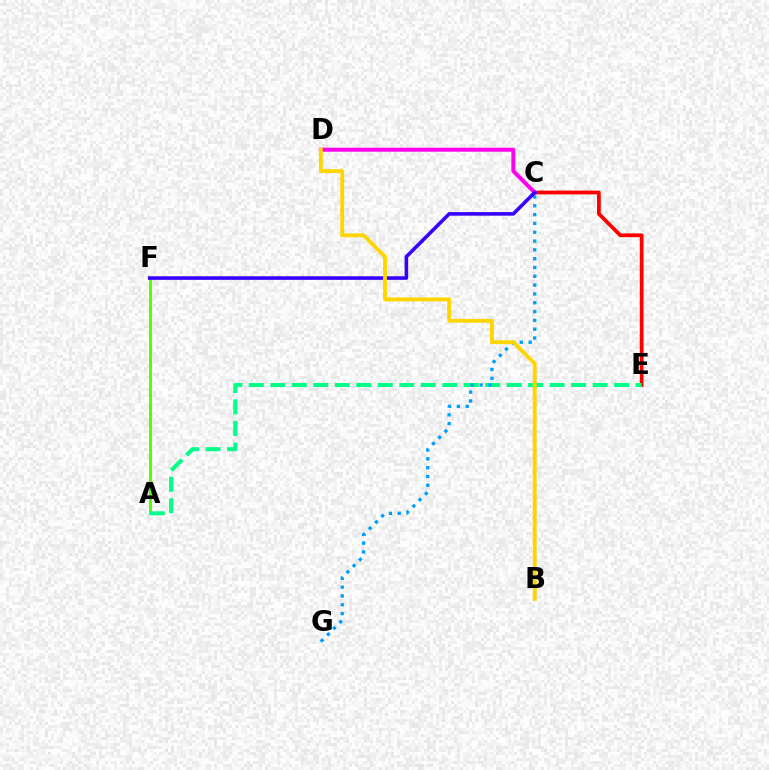{('C', 'E'): [{'color': '#ff0000', 'line_style': 'solid', 'thickness': 2.7}], ('A', 'F'): [{'color': '#4fff00', 'line_style': 'solid', 'thickness': 2.08}], ('C', 'D'): [{'color': '#ff00ed', 'line_style': 'solid', 'thickness': 2.86}], ('A', 'E'): [{'color': '#00ff86', 'line_style': 'dashed', 'thickness': 2.92}], ('C', 'G'): [{'color': '#009eff', 'line_style': 'dotted', 'thickness': 2.39}], ('C', 'F'): [{'color': '#3700ff', 'line_style': 'solid', 'thickness': 2.58}], ('B', 'D'): [{'color': '#ffd500', 'line_style': 'solid', 'thickness': 2.78}]}